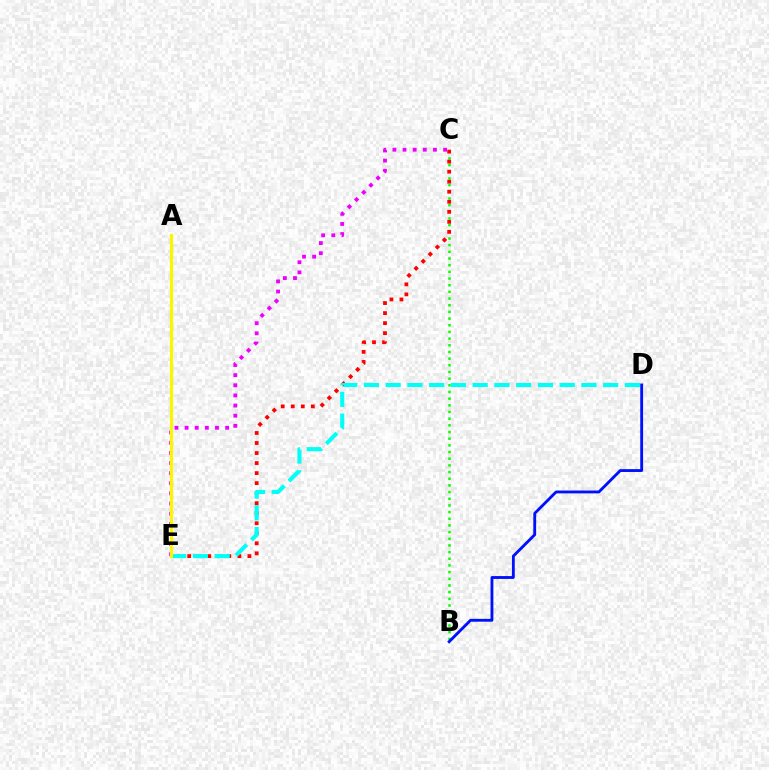{('B', 'C'): [{'color': '#08ff00', 'line_style': 'dotted', 'thickness': 1.81}], ('B', 'D'): [{'color': '#0010ff', 'line_style': 'solid', 'thickness': 2.05}], ('C', 'E'): [{'color': '#ff0000', 'line_style': 'dotted', 'thickness': 2.73}, {'color': '#ee00ff', 'line_style': 'dotted', 'thickness': 2.75}], ('D', 'E'): [{'color': '#00fff6', 'line_style': 'dashed', 'thickness': 2.95}], ('A', 'E'): [{'color': '#fcf500', 'line_style': 'solid', 'thickness': 2.28}]}